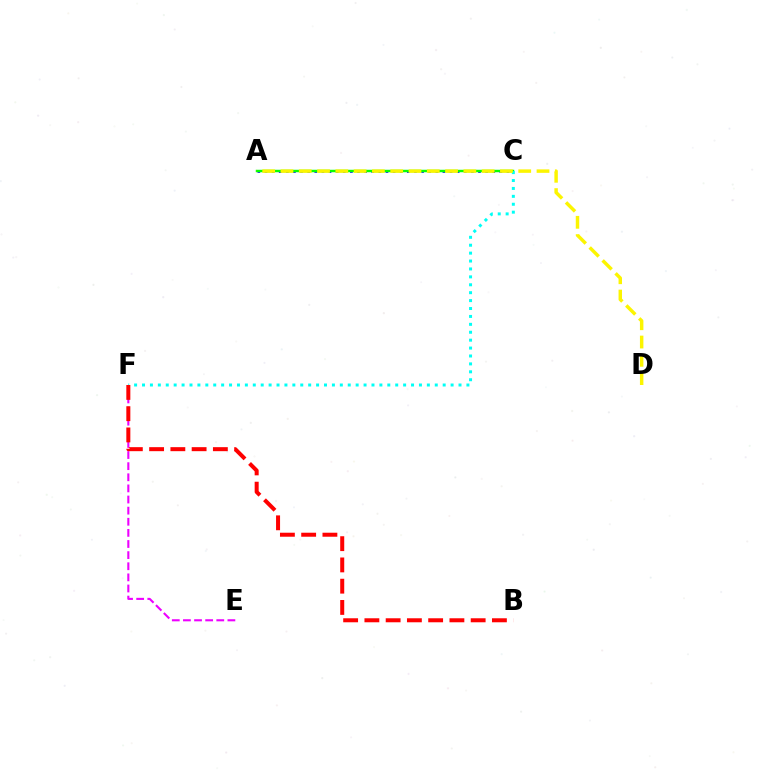{('A', 'C'): [{'color': '#0010ff', 'line_style': 'dotted', 'thickness': 1.93}, {'color': '#08ff00', 'line_style': 'solid', 'thickness': 1.77}], ('C', 'F'): [{'color': '#00fff6', 'line_style': 'dotted', 'thickness': 2.15}], ('E', 'F'): [{'color': '#ee00ff', 'line_style': 'dashed', 'thickness': 1.51}], ('B', 'F'): [{'color': '#ff0000', 'line_style': 'dashed', 'thickness': 2.89}], ('A', 'D'): [{'color': '#fcf500', 'line_style': 'dashed', 'thickness': 2.48}]}